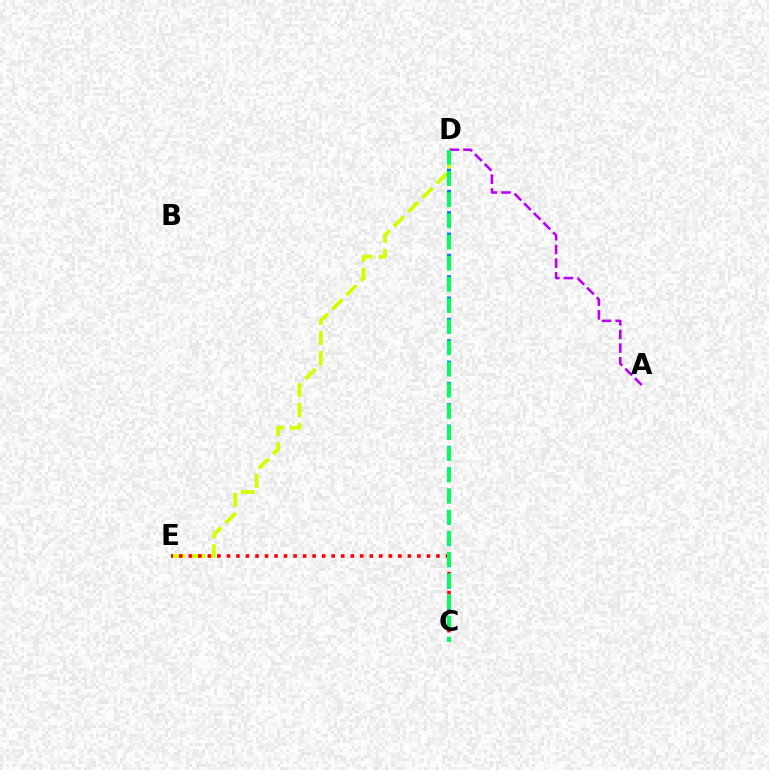{('A', 'D'): [{'color': '#b900ff', 'line_style': 'dashed', 'thickness': 1.86}], ('C', 'D'): [{'color': '#0074ff', 'line_style': 'dotted', 'thickness': 2.9}, {'color': '#00ff5c', 'line_style': 'dashed', 'thickness': 2.88}], ('D', 'E'): [{'color': '#d1ff00', 'line_style': 'dashed', 'thickness': 2.74}], ('C', 'E'): [{'color': '#ff0000', 'line_style': 'dotted', 'thickness': 2.59}]}